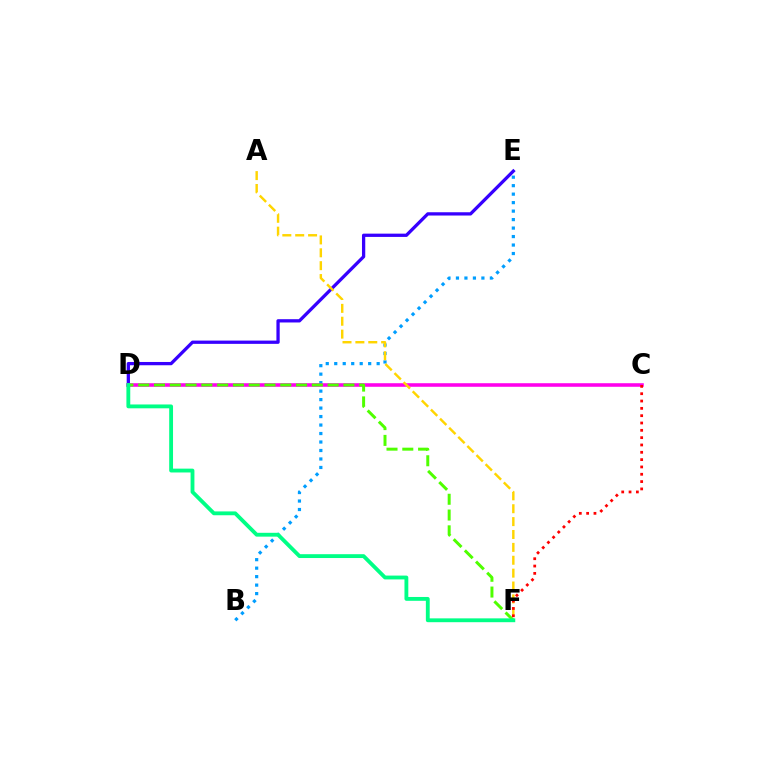{('B', 'E'): [{'color': '#009eff', 'line_style': 'dotted', 'thickness': 2.31}], ('D', 'E'): [{'color': '#3700ff', 'line_style': 'solid', 'thickness': 2.36}], ('C', 'D'): [{'color': '#ff00ed', 'line_style': 'solid', 'thickness': 2.57}], ('A', 'F'): [{'color': '#ffd500', 'line_style': 'dashed', 'thickness': 1.75}], ('D', 'F'): [{'color': '#4fff00', 'line_style': 'dashed', 'thickness': 2.14}, {'color': '#00ff86', 'line_style': 'solid', 'thickness': 2.76}], ('C', 'F'): [{'color': '#ff0000', 'line_style': 'dotted', 'thickness': 1.99}]}